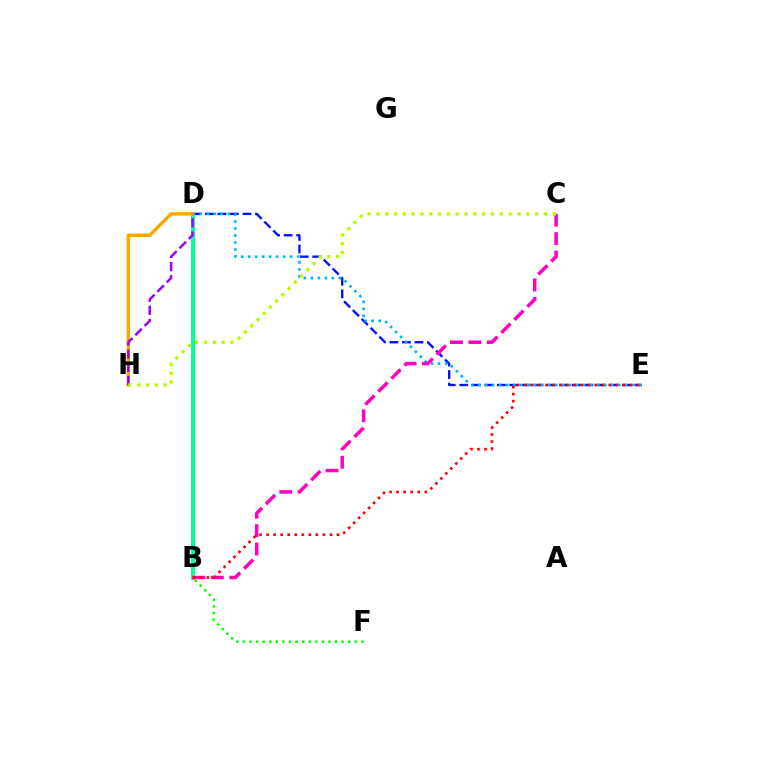{('B', 'F'): [{'color': '#08ff00', 'line_style': 'dotted', 'thickness': 1.79}], ('D', 'E'): [{'color': '#0010ff', 'line_style': 'dashed', 'thickness': 1.7}, {'color': '#00b5ff', 'line_style': 'dotted', 'thickness': 1.9}], ('B', 'D'): [{'color': '#00ff9d', 'line_style': 'solid', 'thickness': 2.82}], ('B', 'C'): [{'color': '#ff00bd', 'line_style': 'dashed', 'thickness': 2.5}], ('D', 'H'): [{'color': '#ffa500', 'line_style': 'solid', 'thickness': 2.46}, {'color': '#9b00ff', 'line_style': 'dashed', 'thickness': 1.79}], ('C', 'H'): [{'color': '#b3ff00', 'line_style': 'dotted', 'thickness': 2.4}], ('B', 'E'): [{'color': '#ff0000', 'line_style': 'dotted', 'thickness': 1.91}]}